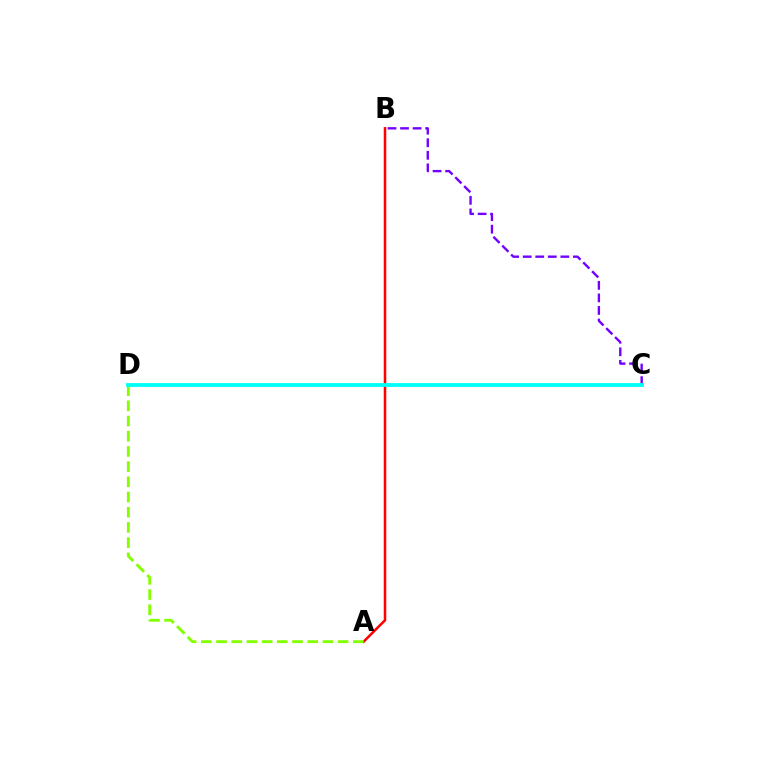{('A', 'B'): [{'color': '#ff0000', 'line_style': 'solid', 'thickness': 1.83}], ('B', 'C'): [{'color': '#7200ff', 'line_style': 'dashed', 'thickness': 1.71}], ('A', 'D'): [{'color': '#84ff00', 'line_style': 'dashed', 'thickness': 2.06}], ('C', 'D'): [{'color': '#00fff6', 'line_style': 'solid', 'thickness': 2.75}]}